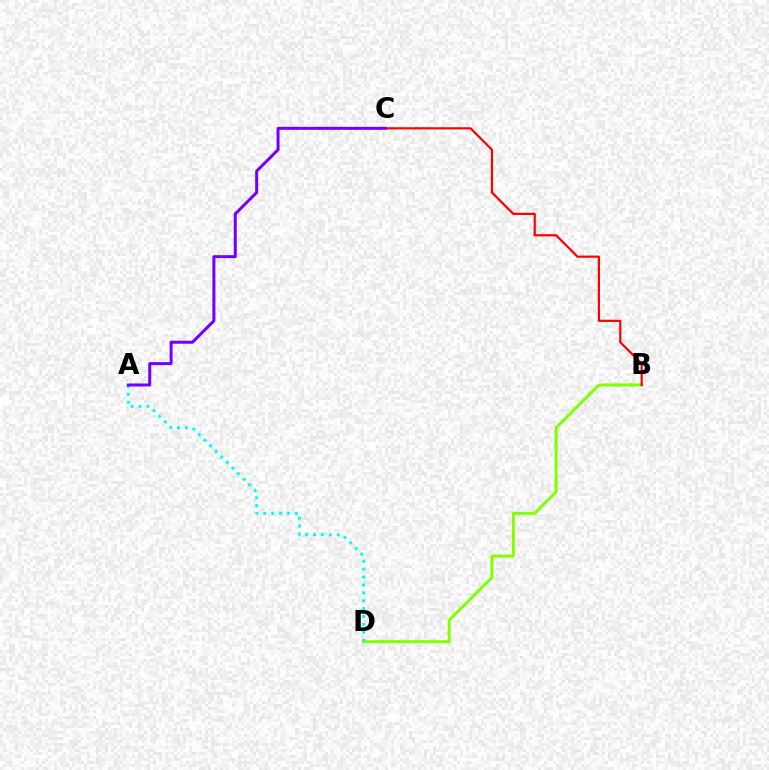{('B', 'D'): [{'color': '#84ff00', 'line_style': 'solid', 'thickness': 2.17}], ('A', 'D'): [{'color': '#00fff6', 'line_style': 'dotted', 'thickness': 2.15}], ('B', 'C'): [{'color': '#ff0000', 'line_style': 'solid', 'thickness': 1.58}], ('A', 'C'): [{'color': '#7200ff', 'line_style': 'solid', 'thickness': 2.16}]}